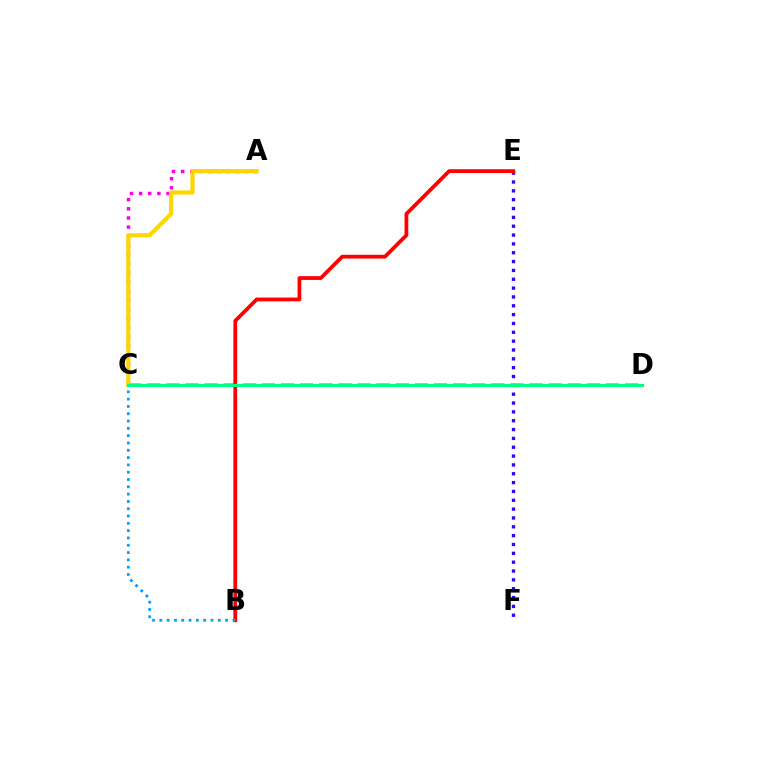{('E', 'F'): [{'color': '#3700ff', 'line_style': 'dotted', 'thickness': 2.4}], ('C', 'D'): [{'color': '#4fff00', 'line_style': 'dashed', 'thickness': 2.6}, {'color': '#00ff86', 'line_style': 'solid', 'thickness': 2.27}], ('A', 'C'): [{'color': '#ff00ed', 'line_style': 'dotted', 'thickness': 2.48}, {'color': '#ffd500', 'line_style': 'solid', 'thickness': 2.99}], ('B', 'E'): [{'color': '#ff0000', 'line_style': 'solid', 'thickness': 2.71}], ('B', 'C'): [{'color': '#009eff', 'line_style': 'dotted', 'thickness': 1.99}]}